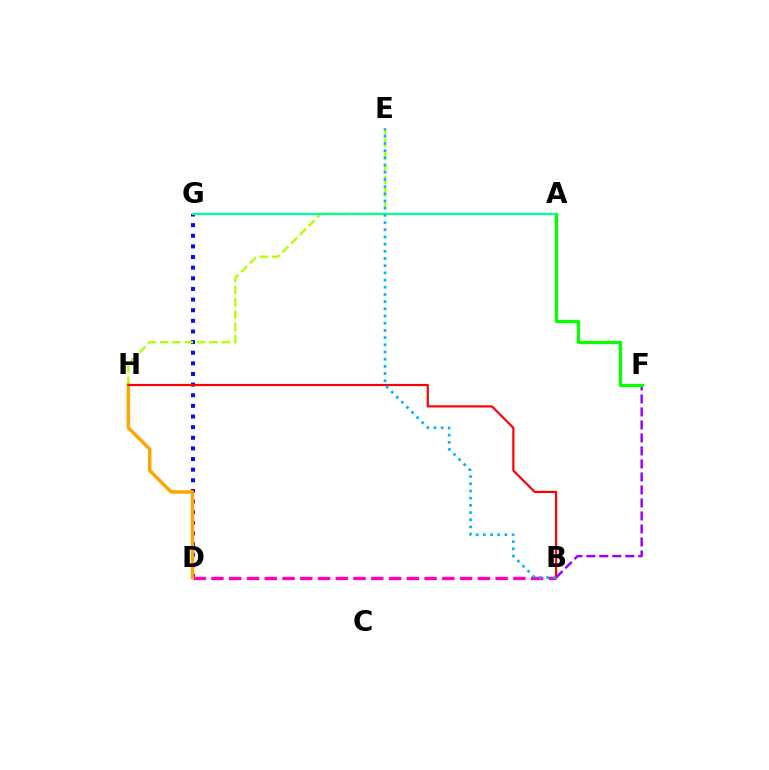{('D', 'G'): [{'color': '#0010ff', 'line_style': 'dotted', 'thickness': 2.89}], ('B', 'F'): [{'color': '#9b00ff', 'line_style': 'dashed', 'thickness': 1.77}], ('E', 'H'): [{'color': '#b3ff00', 'line_style': 'dashed', 'thickness': 1.68}], ('A', 'F'): [{'color': '#08ff00', 'line_style': 'solid', 'thickness': 2.37}], ('B', 'D'): [{'color': '#ff00bd', 'line_style': 'dashed', 'thickness': 2.41}], ('A', 'G'): [{'color': '#00ff9d', 'line_style': 'solid', 'thickness': 1.62}], ('D', 'H'): [{'color': '#ffa500', 'line_style': 'solid', 'thickness': 2.48}], ('B', 'H'): [{'color': '#ff0000', 'line_style': 'solid', 'thickness': 1.57}], ('B', 'E'): [{'color': '#00b5ff', 'line_style': 'dotted', 'thickness': 1.95}]}